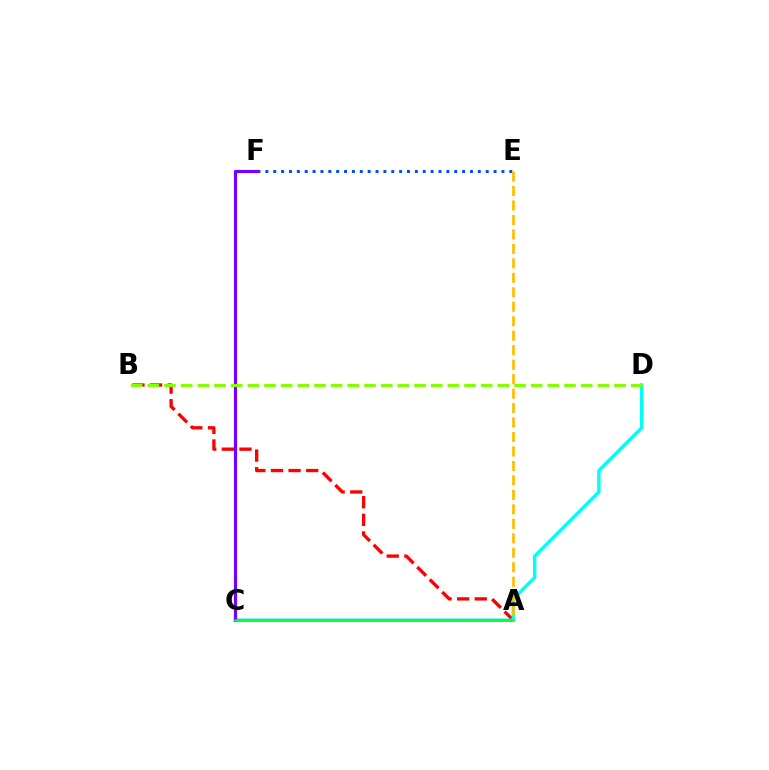{('A', 'C'): [{'color': '#ff00cf', 'line_style': 'solid', 'thickness': 1.7}, {'color': '#00ff39', 'line_style': 'solid', 'thickness': 1.87}], ('A', 'B'): [{'color': '#ff0000', 'line_style': 'dashed', 'thickness': 2.39}], ('C', 'D'): [{'color': '#00fff6', 'line_style': 'solid', 'thickness': 2.44}], ('E', 'F'): [{'color': '#004bff', 'line_style': 'dotted', 'thickness': 2.14}], ('C', 'F'): [{'color': '#7200ff', 'line_style': 'solid', 'thickness': 2.28}], ('A', 'E'): [{'color': '#ffbd00', 'line_style': 'dashed', 'thickness': 1.97}], ('B', 'D'): [{'color': '#84ff00', 'line_style': 'dashed', 'thickness': 2.26}]}